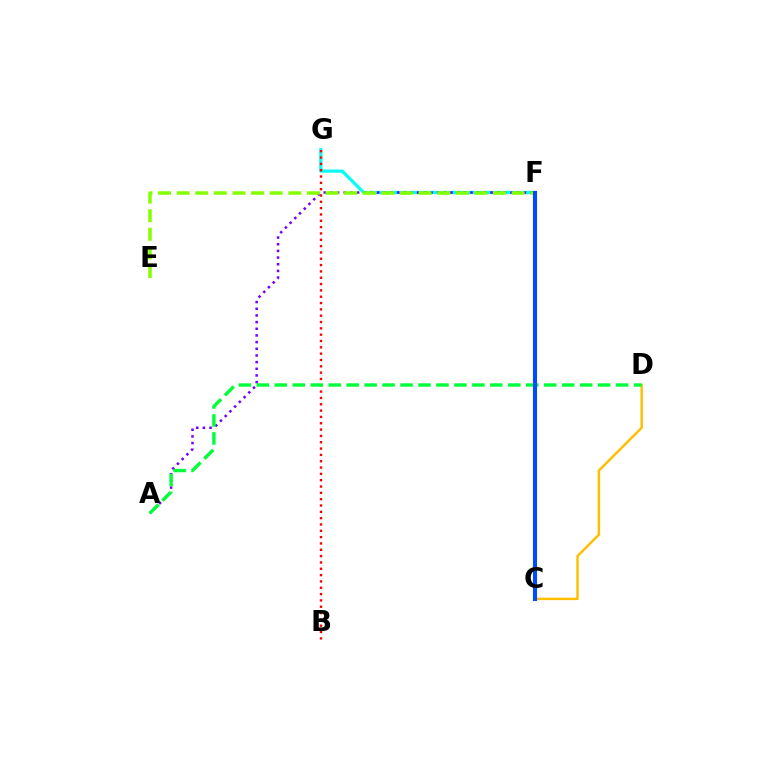{('F', 'G'): [{'color': '#00fff6', 'line_style': 'solid', 'thickness': 2.33}], ('B', 'G'): [{'color': '#ff0000', 'line_style': 'dotted', 'thickness': 1.72}], ('C', 'D'): [{'color': '#ffbd00', 'line_style': 'solid', 'thickness': 1.76}], ('A', 'F'): [{'color': '#7200ff', 'line_style': 'dotted', 'thickness': 1.81}], ('C', 'F'): [{'color': '#ff00cf', 'line_style': 'solid', 'thickness': 1.54}, {'color': '#004bff', 'line_style': 'solid', 'thickness': 2.94}], ('A', 'D'): [{'color': '#00ff39', 'line_style': 'dashed', 'thickness': 2.44}], ('E', 'F'): [{'color': '#84ff00', 'line_style': 'dashed', 'thickness': 2.53}]}